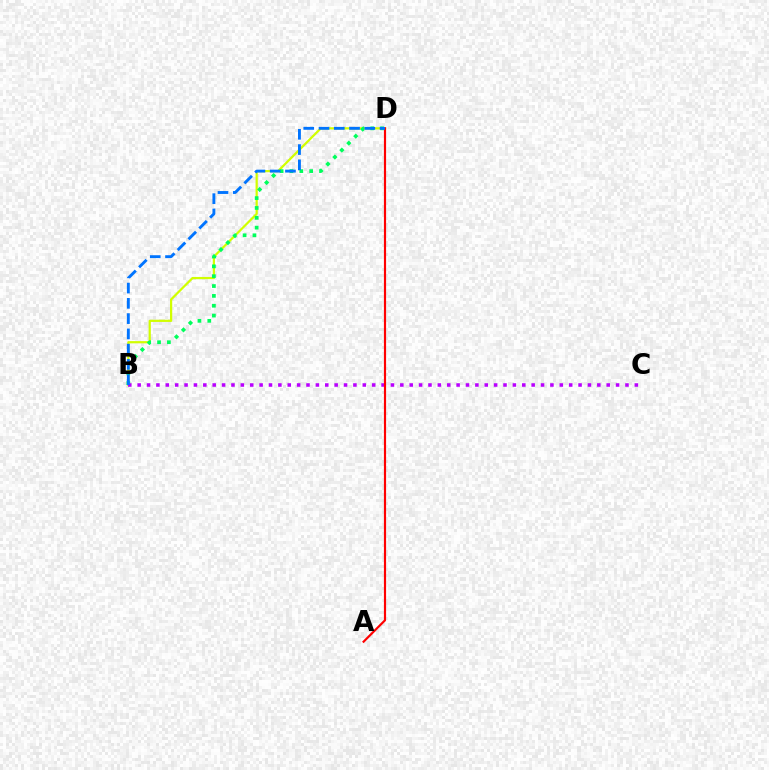{('B', 'D'): [{'color': '#d1ff00', 'line_style': 'solid', 'thickness': 1.6}, {'color': '#00ff5c', 'line_style': 'dotted', 'thickness': 2.68}, {'color': '#0074ff', 'line_style': 'dashed', 'thickness': 2.07}], ('B', 'C'): [{'color': '#b900ff', 'line_style': 'dotted', 'thickness': 2.55}], ('A', 'D'): [{'color': '#ff0000', 'line_style': 'solid', 'thickness': 1.57}]}